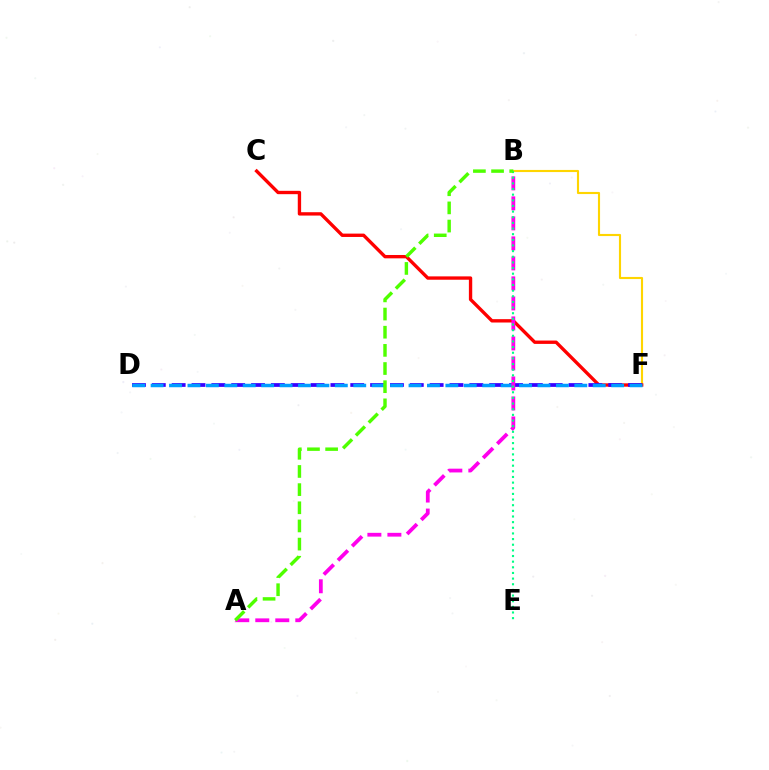{('B', 'F'): [{'color': '#ffd500', 'line_style': 'solid', 'thickness': 1.54}], ('C', 'F'): [{'color': '#ff0000', 'line_style': 'solid', 'thickness': 2.41}], ('D', 'F'): [{'color': '#3700ff', 'line_style': 'dashed', 'thickness': 2.7}, {'color': '#009eff', 'line_style': 'dashed', 'thickness': 2.5}], ('A', 'B'): [{'color': '#ff00ed', 'line_style': 'dashed', 'thickness': 2.72}, {'color': '#4fff00', 'line_style': 'dashed', 'thickness': 2.47}], ('B', 'E'): [{'color': '#00ff86', 'line_style': 'dotted', 'thickness': 1.53}]}